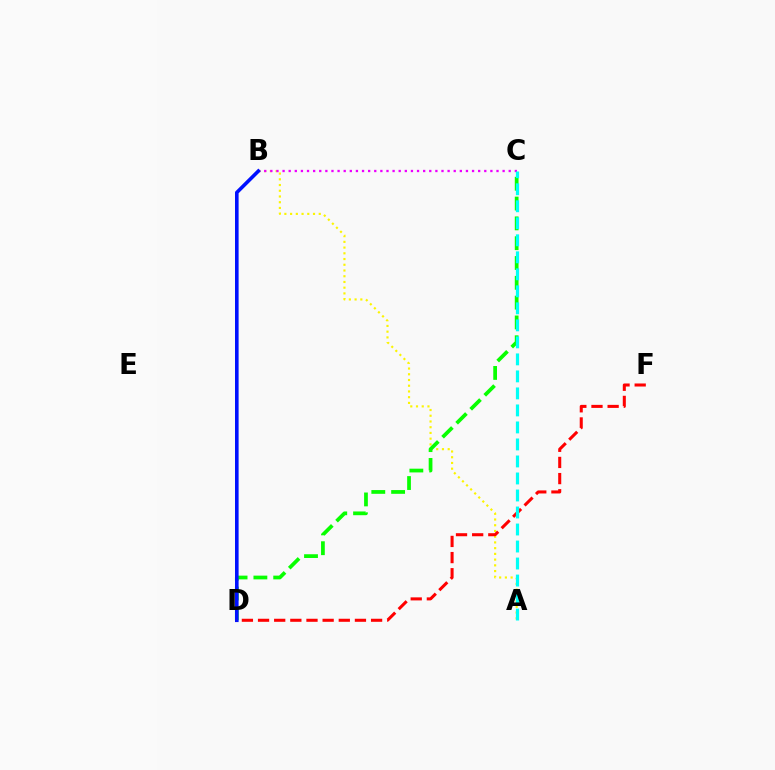{('A', 'B'): [{'color': '#fcf500', 'line_style': 'dotted', 'thickness': 1.56}], ('C', 'D'): [{'color': '#08ff00', 'line_style': 'dashed', 'thickness': 2.69}], ('B', 'C'): [{'color': '#ee00ff', 'line_style': 'dotted', 'thickness': 1.66}], ('B', 'D'): [{'color': '#0010ff', 'line_style': 'solid', 'thickness': 2.59}], ('D', 'F'): [{'color': '#ff0000', 'line_style': 'dashed', 'thickness': 2.19}], ('A', 'C'): [{'color': '#00fff6', 'line_style': 'dashed', 'thickness': 2.31}]}